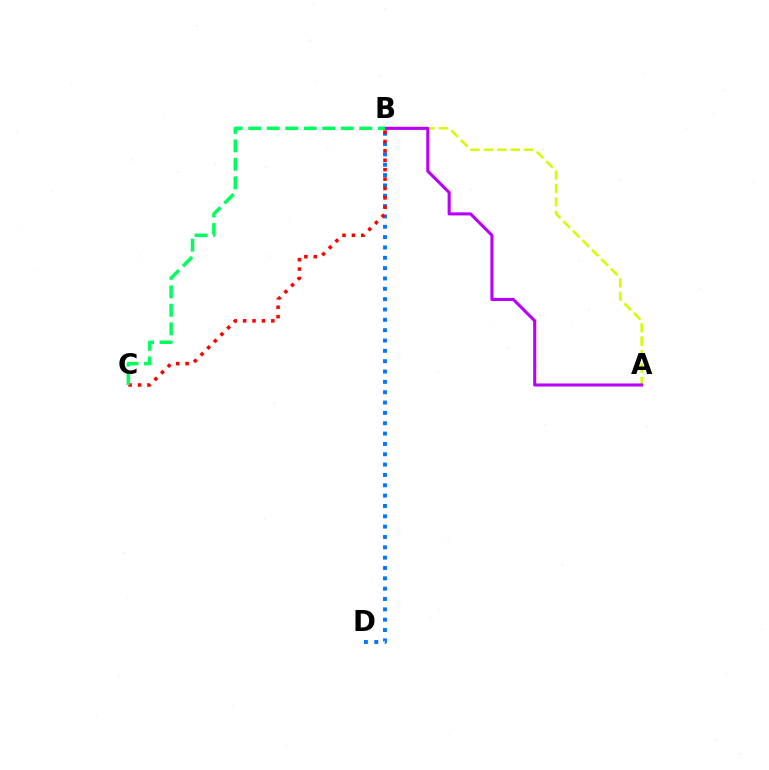{('A', 'B'): [{'color': '#d1ff00', 'line_style': 'dashed', 'thickness': 1.83}, {'color': '#b900ff', 'line_style': 'solid', 'thickness': 2.22}], ('B', 'D'): [{'color': '#0074ff', 'line_style': 'dotted', 'thickness': 2.81}], ('B', 'C'): [{'color': '#ff0000', 'line_style': 'dotted', 'thickness': 2.56}, {'color': '#00ff5c', 'line_style': 'dashed', 'thickness': 2.51}]}